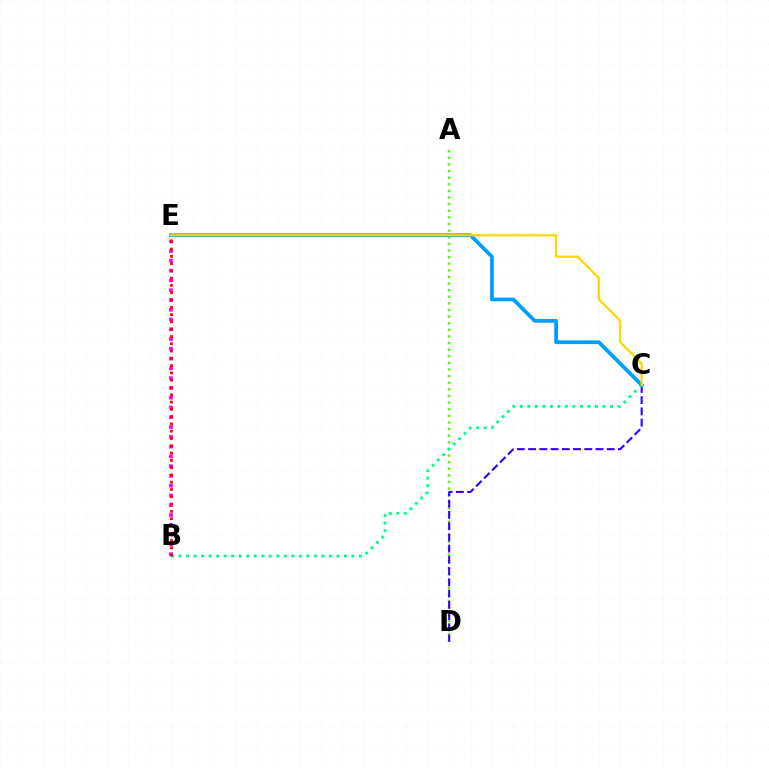{('A', 'D'): [{'color': '#4fff00', 'line_style': 'dotted', 'thickness': 1.8}], ('C', 'D'): [{'color': '#3700ff', 'line_style': 'dashed', 'thickness': 1.53}], ('B', 'C'): [{'color': '#00ff86', 'line_style': 'dotted', 'thickness': 2.04}], ('C', 'E'): [{'color': '#009eff', 'line_style': 'solid', 'thickness': 2.69}, {'color': '#ffd500', 'line_style': 'solid', 'thickness': 1.61}], ('B', 'E'): [{'color': '#ff00ed', 'line_style': 'dotted', 'thickness': 2.66}, {'color': '#ff0000', 'line_style': 'dotted', 'thickness': 1.98}]}